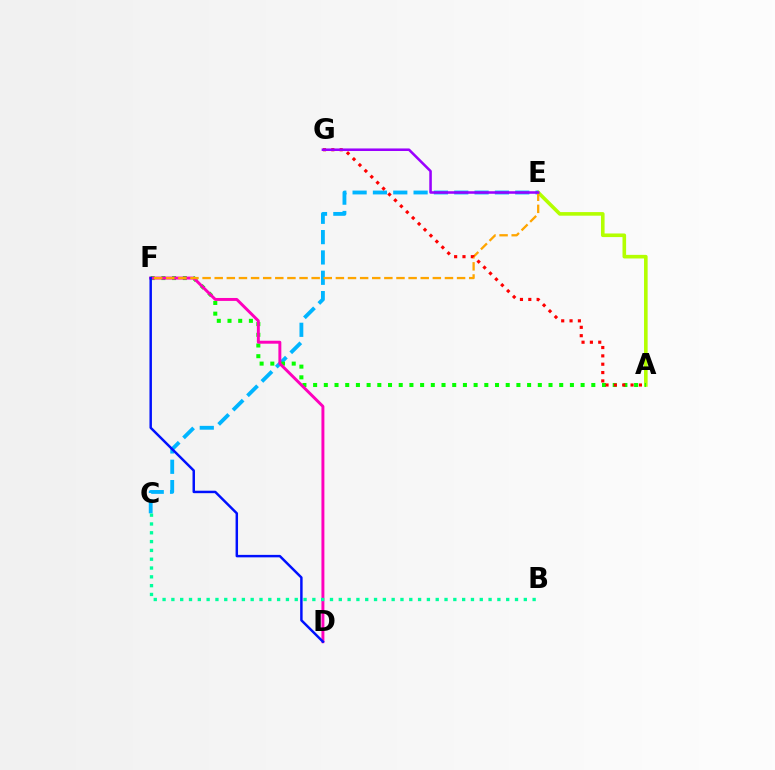{('A', 'E'): [{'color': '#b3ff00', 'line_style': 'solid', 'thickness': 2.59}], ('C', 'E'): [{'color': '#00b5ff', 'line_style': 'dashed', 'thickness': 2.76}], ('A', 'F'): [{'color': '#08ff00', 'line_style': 'dotted', 'thickness': 2.91}], ('D', 'F'): [{'color': '#ff00bd', 'line_style': 'solid', 'thickness': 2.12}, {'color': '#0010ff', 'line_style': 'solid', 'thickness': 1.78}], ('B', 'C'): [{'color': '#00ff9d', 'line_style': 'dotted', 'thickness': 2.39}], ('E', 'F'): [{'color': '#ffa500', 'line_style': 'dashed', 'thickness': 1.65}], ('A', 'G'): [{'color': '#ff0000', 'line_style': 'dotted', 'thickness': 2.27}], ('E', 'G'): [{'color': '#9b00ff', 'line_style': 'solid', 'thickness': 1.83}]}